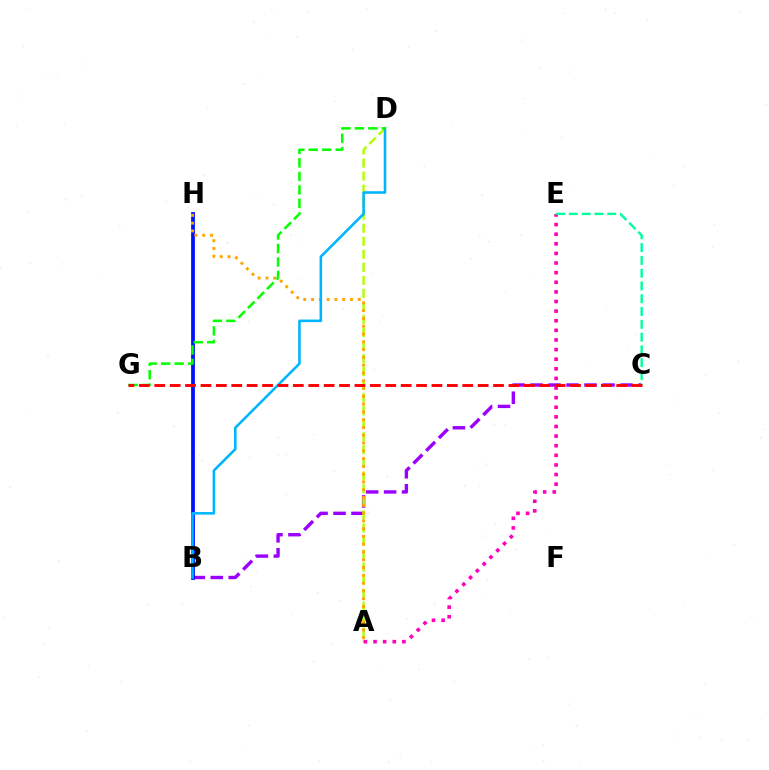{('B', 'C'): [{'color': '#9b00ff', 'line_style': 'dashed', 'thickness': 2.44}], ('B', 'H'): [{'color': '#0010ff', 'line_style': 'solid', 'thickness': 2.72}], ('A', 'D'): [{'color': '#b3ff00', 'line_style': 'dashed', 'thickness': 1.77}], ('A', 'H'): [{'color': '#ffa500', 'line_style': 'dotted', 'thickness': 2.12}], ('A', 'E'): [{'color': '#ff00bd', 'line_style': 'dotted', 'thickness': 2.61}], ('B', 'D'): [{'color': '#00b5ff', 'line_style': 'solid', 'thickness': 1.85}], ('D', 'G'): [{'color': '#08ff00', 'line_style': 'dashed', 'thickness': 1.83}], ('C', 'E'): [{'color': '#00ff9d', 'line_style': 'dashed', 'thickness': 1.74}], ('C', 'G'): [{'color': '#ff0000', 'line_style': 'dashed', 'thickness': 2.09}]}